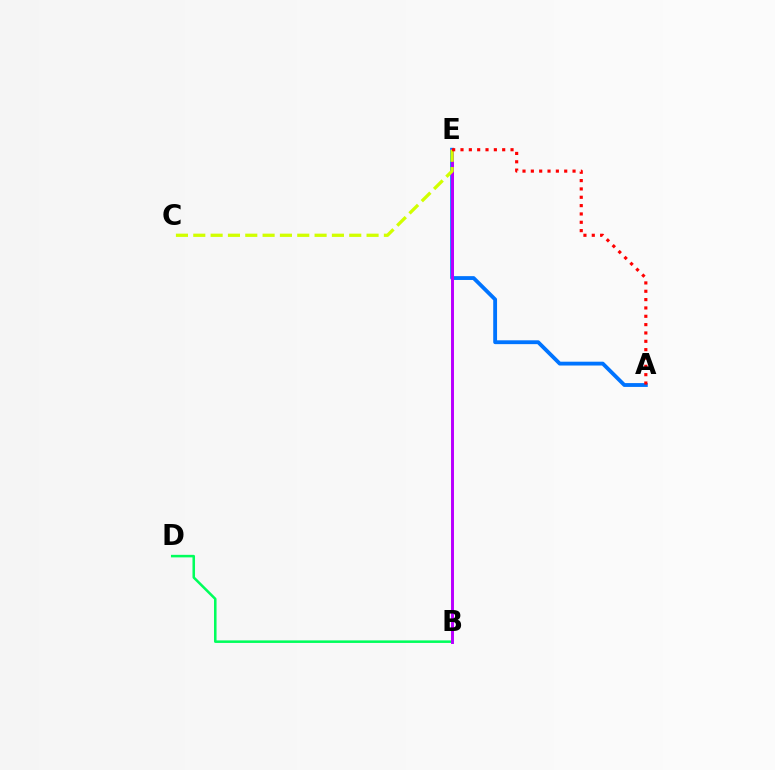{('A', 'E'): [{'color': '#0074ff', 'line_style': 'solid', 'thickness': 2.76}, {'color': '#ff0000', 'line_style': 'dotted', 'thickness': 2.27}], ('B', 'D'): [{'color': '#00ff5c', 'line_style': 'solid', 'thickness': 1.83}], ('B', 'E'): [{'color': '#b900ff', 'line_style': 'solid', 'thickness': 2.13}], ('C', 'E'): [{'color': '#d1ff00', 'line_style': 'dashed', 'thickness': 2.35}]}